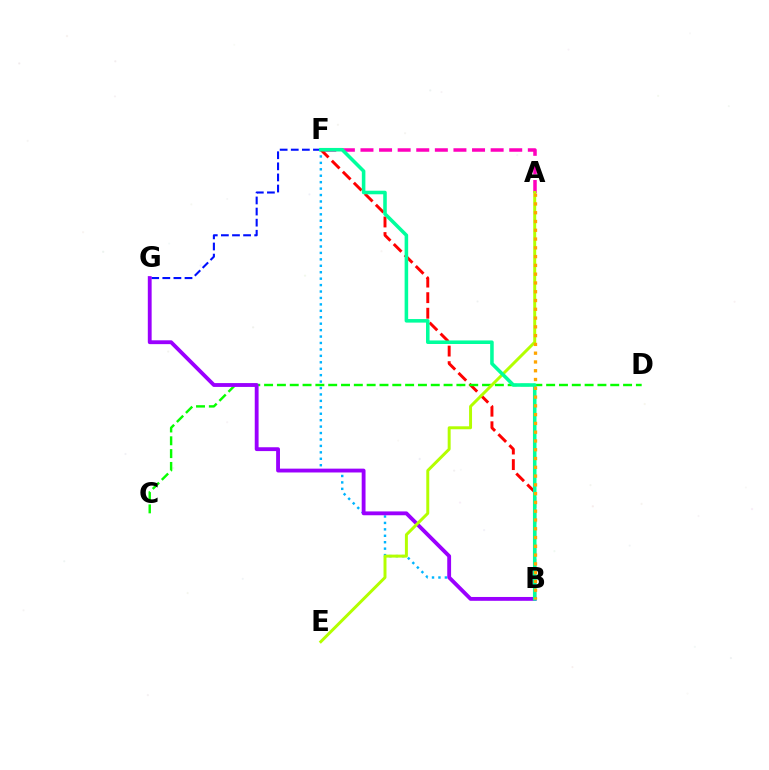{('F', 'G'): [{'color': '#0010ff', 'line_style': 'dashed', 'thickness': 1.51}], ('A', 'F'): [{'color': '#ff00bd', 'line_style': 'dashed', 'thickness': 2.53}], ('B', 'F'): [{'color': '#00b5ff', 'line_style': 'dotted', 'thickness': 1.75}, {'color': '#ff0000', 'line_style': 'dashed', 'thickness': 2.11}, {'color': '#00ff9d', 'line_style': 'solid', 'thickness': 2.56}], ('C', 'D'): [{'color': '#08ff00', 'line_style': 'dashed', 'thickness': 1.74}], ('B', 'G'): [{'color': '#9b00ff', 'line_style': 'solid', 'thickness': 2.76}], ('A', 'E'): [{'color': '#b3ff00', 'line_style': 'solid', 'thickness': 2.13}], ('A', 'B'): [{'color': '#ffa500', 'line_style': 'dotted', 'thickness': 2.39}]}